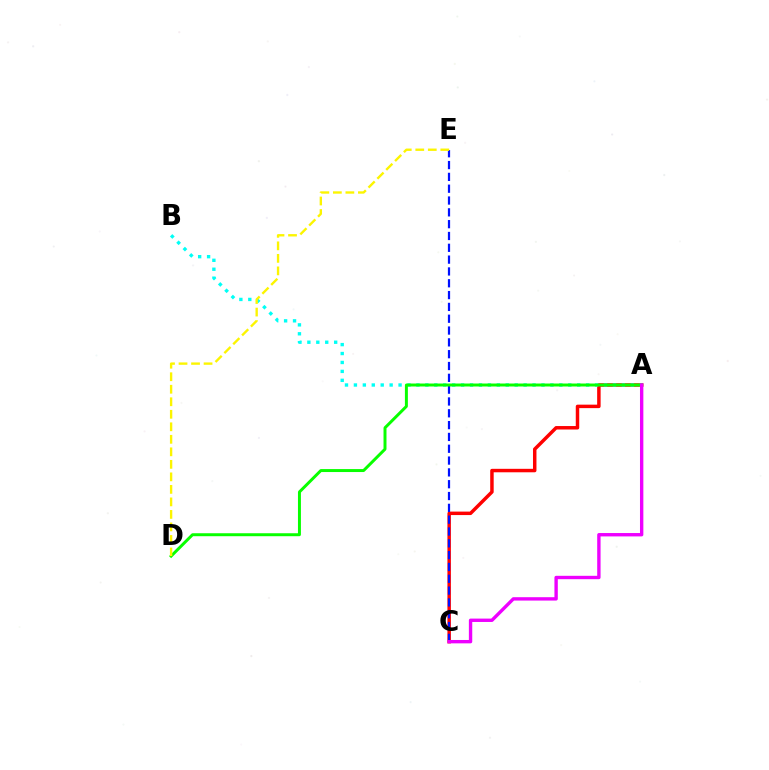{('A', 'C'): [{'color': '#ff0000', 'line_style': 'solid', 'thickness': 2.5}, {'color': '#ee00ff', 'line_style': 'solid', 'thickness': 2.43}], ('C', 'E'): [{'color': '#0010ff', 'line_style': 'dashed', 'thickness': 1.61}], ('A', 'B'): [{'color': '#00fff6', 'line_style': 'dotted', 'thickness': 2.43}], ('A', 'D'): [{'color': '#08ff00', 'line_style': 'solid', 'thickness': 2.14}], ('D', 'E'): [{'color': '#fcf500', 'line_style': 'dashed', 'thickness': 1.7}]}